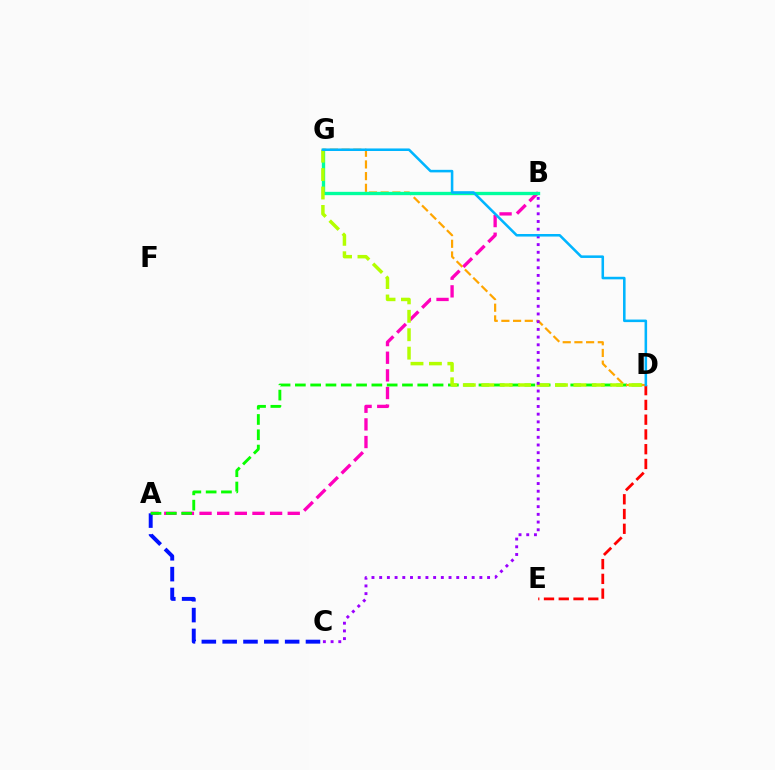{('A', 'B'): [{'color': '#ff00bd', 'line_style': 'dashed', 'thickness': 2.4}], ('A', 'C'): [{'color': '#0010ff', 'line_style': 'dashed', 'thickness': 2.83}], ('A', 'D'): [{'color': '#08ff00', 'line_style': 'dashed', 'thickness': 2.08}], ('D', 'E'): [{'color': '#ff0000', 'line_style': 'dashed', 'thickness': 2.01}], ('D', 'G'): [{'color': '#ffa500', 'line_style': 'dashed', 'thickness': 1.59}, {'color': '#b3ff00', 'line_style': 'dashed', 'thickness': 2.5}, {'color': '#00b5ff', 'line_style': 'solid', 'thickness': 1.84}], ('B', 'G'): [{'color': '#00ff9d', 'line_style': 'solid', 'thickness': 2.4}], ('B', 'C'): [{'color': '#9b00ff', 'line_style': 'dotted', 'thickness': 2.09}]}